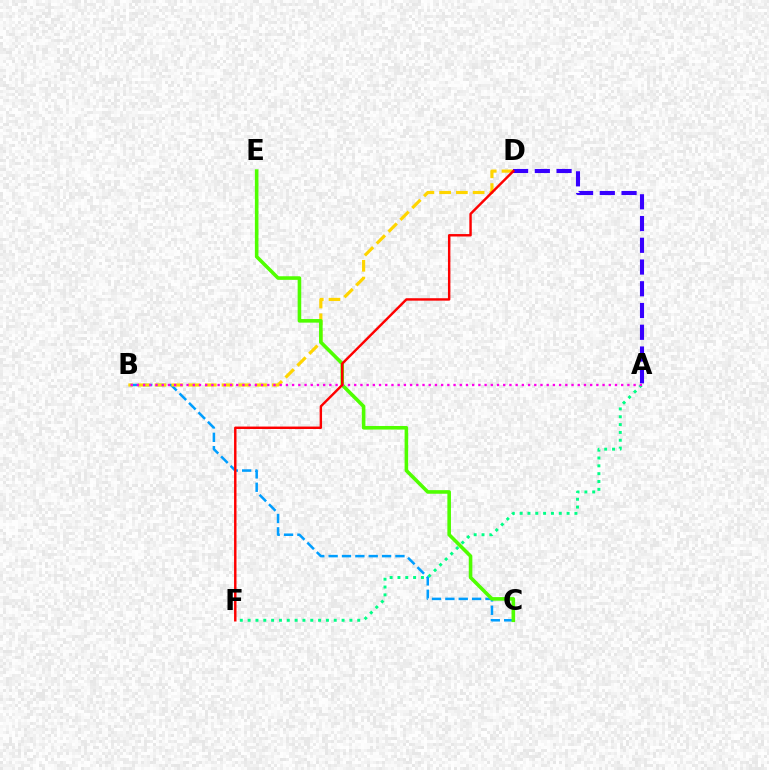{('B', 'C'): [{'color': '#009eff', 'line_style': 'dashed', 'thickness': 1.82}], ('B', 'D'): [{'color': '#ffd500', 'line_style': 'dashed', 'thickness': 2.28}], ('A', 'D'): [{'color': '#3700ff', 'line_style': 'dashed', 'thickness': 2.95}], ('A', 'F'): [{'color': '#00ff86', 'line_style': 'dotted', 'thickness': 2.13}], ('C', 'E'): [{'color': '#4fff00', 'line_style': 'solid', 'thickness': 2.59}], ('A', 'B'): [{'color': '#ff00ed', 'line_style': 'dotted', 'thickness': 1.69}], ('D', 'F'): [{'color': '#ff0000', 'line_style': 'solid', 'thickness': 1.76}]}